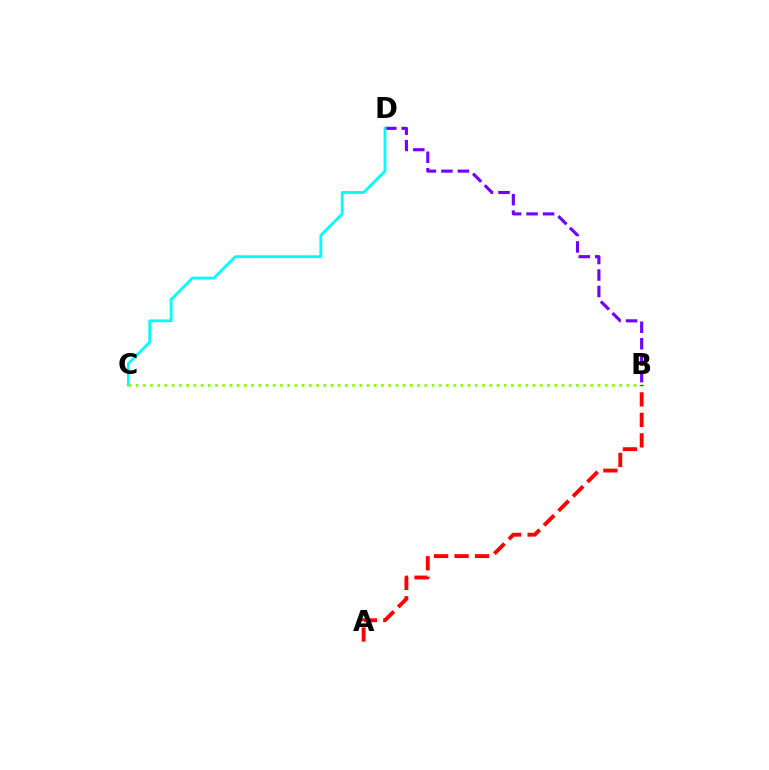{('B', 'D'): [{'color': '#7200ff', 'line_style': 'dashed', 'thickness': 2.24}], ('C', 'D'): [{'color': '#00fff6', 'line_style': 'solid', 'thickness': 2.02}], ('B', 'C'): [{'color': '#84ff00', 'line_style': 'dotted', 'thickness': 1.96}], ('A', 'B'): [{'color': '#ff0000', 'line_style': 'dashed', 'thickness': 2.78}]}